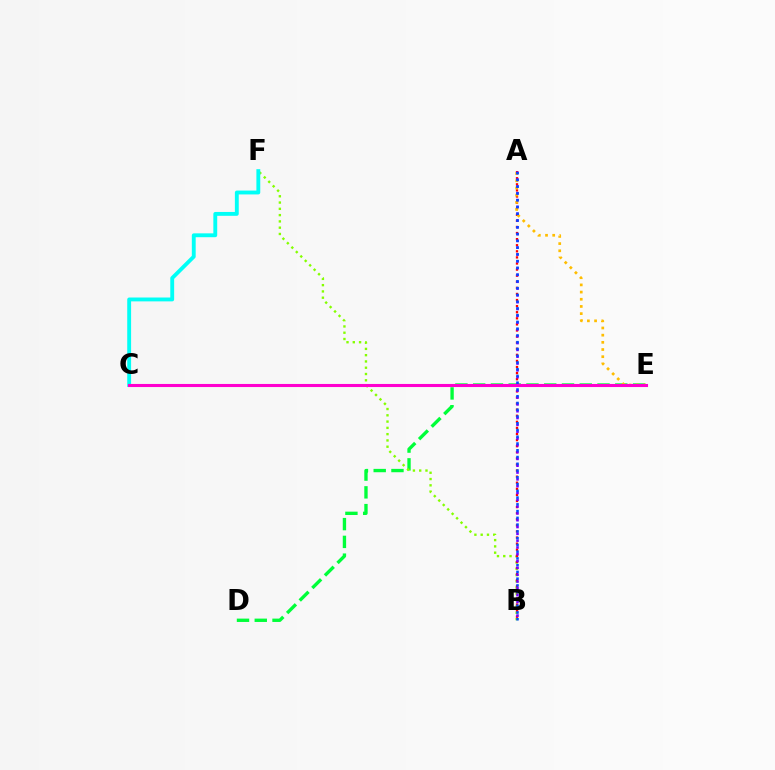{('D', 'E'): [{'color': '#00ff39', 'line_style': 'dashed', 'thickness': 2.41}], ('B', 'F'): [{'color': '#84ff00', 'line_style': 'dotted', 'thickness': 1.71}], ('A', 'B'): [{'color': '#ff0000', 'line_style': 'dotted', 'thickness': 1.65}, {'color': '#7200ff', 'line_style': 'dotted', 'thickness': 1.85}, {'color': '#004bff', 'line_style': 'dotted', 'thickness': 1.84}], ('A', 'E'): [{'color': '#ffbd00', 'line_style': 'dotted', 'thickness': 1.95}], ('C', 'F'): [{'color': '#00fff6', 'line_style': 'solid', 'thickness': 2.78}], ('C', 'E'): [{'color': '#ff00cf', 'line_style': 'solid', 'thickness': 2.22}]}